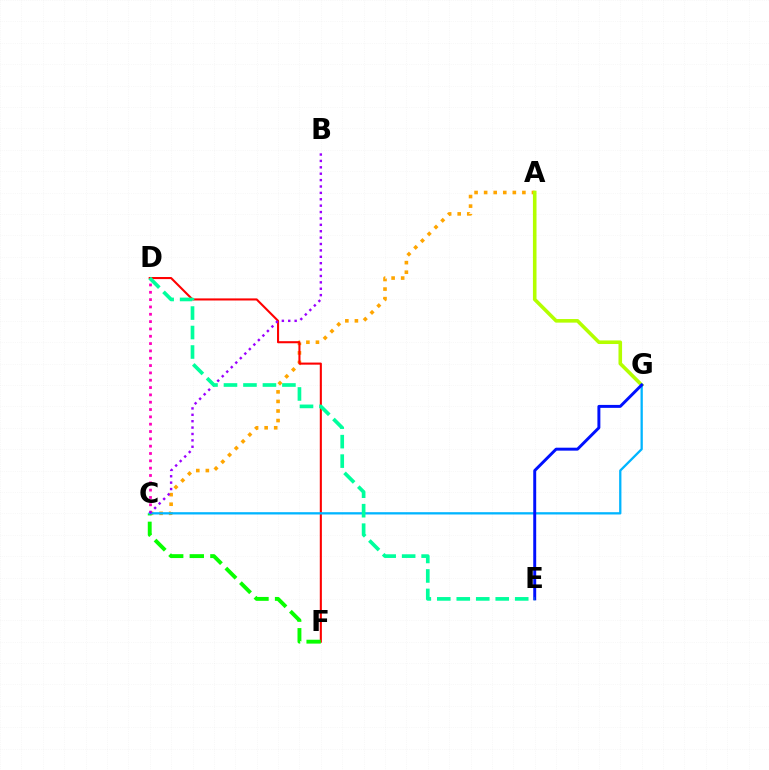{('A', 'C'): [{'color': '#ffa500', 'line_style': 'dotted', 'thickness': 2.6}], ('C', 'D'): [{'color': '#ff00bd', 'line_style': 'dotted', 'thickness': 1.99}], ('D', 'F'): [{'color': '#ff0000', 'line_style': 'solid', 'thickness': 1.5}], ('C', 'F'): [{'color': '#08ff00', 'line_style': 'dashed', 'thickness': 2.8}], ('A', 'G'): [{'color': '#b3ff00', 'line_style': 'solid', 'thickness': 2.58}], ('C', 'G'): [{'color': '#00b5ff', 'line_style': 'solid', 'thickness': 1.65}], ('E', 'G'): [{'color': '#0010ff', 'line_style': 'solid', 'thickness': 2.12}], ('B', 'C'): [{'color': '#9b00ff', 'line_style': 'dotted', 'thickness': 1.74}], ('D', 'E'): [{'color': '#00ff9d', 'line_style': 'dashed', 'thickness': 2.65}]}